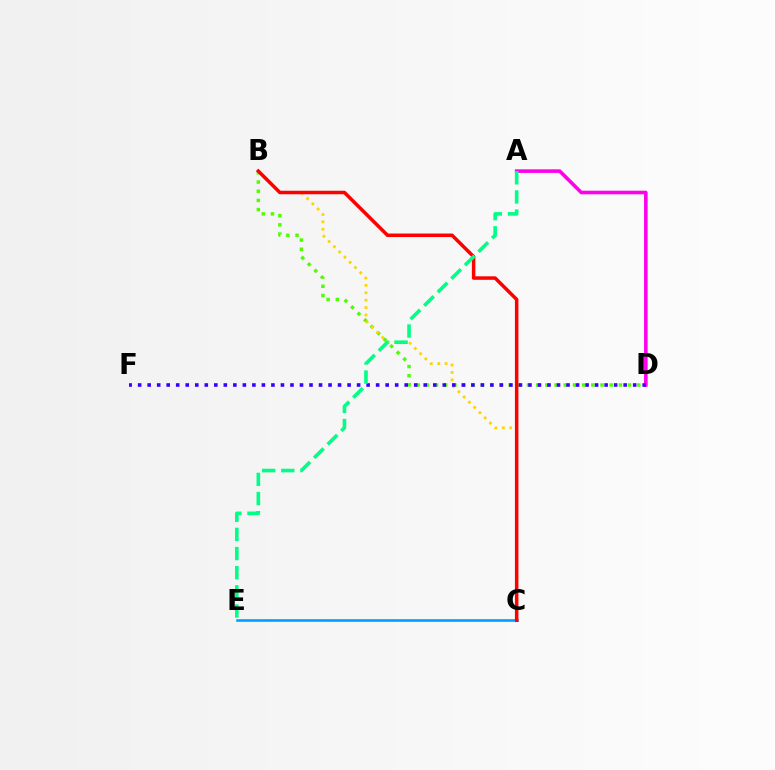{('B', 'D'): [{'color': '#4fff00', 'line_style': 'dotted', 'thickness': 2.5}], ('B', 'C'): [{'color': '#ffd500', 'line_style': 'dotted', 'thickness': 2.01}, {'color': '#ff0000', 'line_style': 'solid', 'thickness': 2.52}], ('C', 'E'): [{'color': '#009eff', 'line_style': 'solid', 'thickness': 1.88}], ('A', 'D'): [{'color': '#ff00ed', 'line_style': 'solid', 'thickness': 2.58}], ('D', 'F'): [{'color': '#3700ff', 'line_style': 'dotted', 'thickness': 2.59}], ('A', 'E'): [{'color': '#00ff86', 'line_style': 'dashed', 'thickness': 2.6}]}